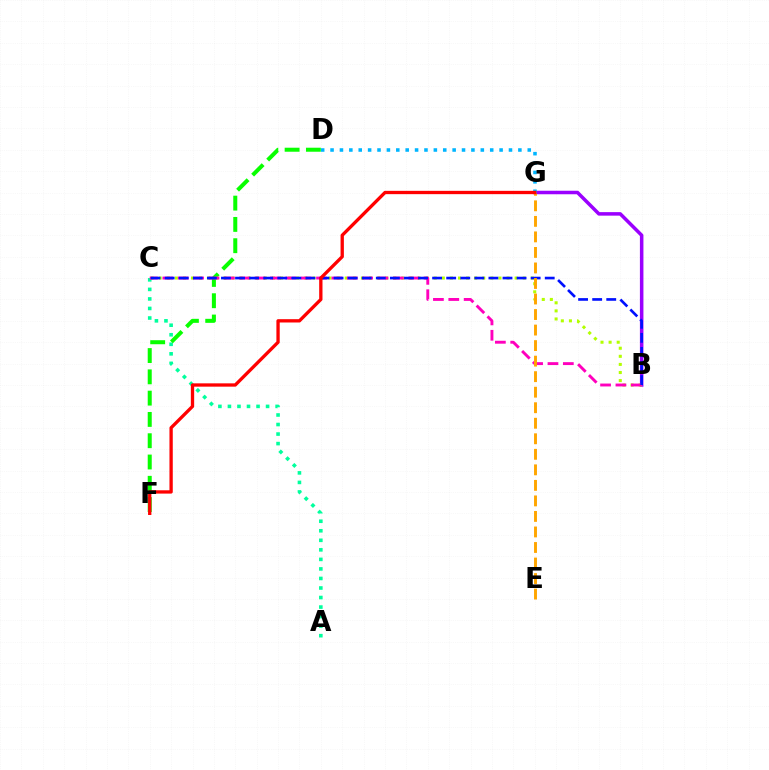{('A', 'C'): [{'color': '#00ff9d', 'line_style': 'dotted', 'thickness': 2.59}], ('B', 'G'): [{'color': '#9b00ff', 'line_style': 'solid', 'thickness': 2.53}], ('D', 'F'): [{'color': '#08ff00', 'line_style': 'dashed', 'thickness': 2.89}], ('B', 'C'): [{'color': '#b3ff00', 'line_style': 'dotted', 'thickness': 2.2}, {'color': '#ff00bd', 'line_style': 'dashed', 'thickness': 2.09}, {'color': '#0010ff', 'line_style': 'dashed', 'thickness': 1.91}], ('D', 'G'): [{'color': '#00b5ff', 'line_style': 'dotted', 'thickness': 2.55}], ('E', 'G'): [{'color': '#ffa500', 'line_style': 'dashed', 'thickness': 2.11}], ('F', 'G'): [{'color': '#ff0000', 'line_style': 'solid', 'thickness': 2.38}]}